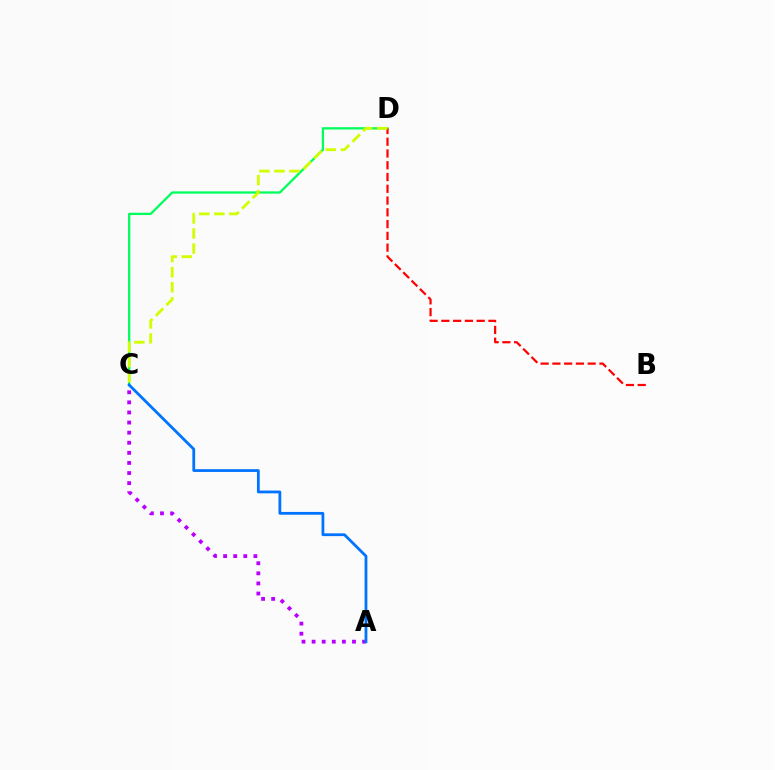{('C', 'D'): [{'color': '#00ff5c', 'line_style': 'solid', 'thickness': 1.65}, {'color': '#d1ff00', 'line_style': 'dashed', 'thickness': 2.05}], ('A', 'C'): [{'color': '#b900ff', 'line_style': 'dotted', 'thickness': 2.74}, {'color': '#0074ff', 'line_style': 'solid', 'thickness': 2.01}], ('B', 'D'): [{'color': '#ff0000', 'line_style': 'dashed', 'thickness': 1.6}]}